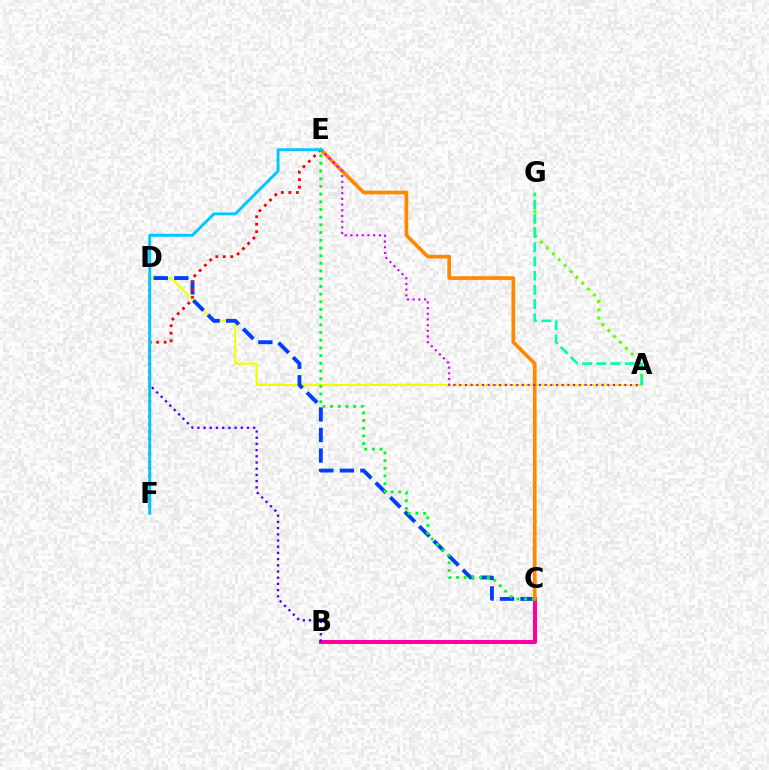{('A', 'D'): [{'color': '#eeff00', 'line_style': 'solid', 'thickness': 1.57}], ('C', 'D'): [{'color': '#003fff', 'line_style': 'dashed', 'thickness': 2.79}], ('B', 'C'): [{'color': '#ff00a0', 'line_style': 'solid', 'thickness': 2.9}], ('E', 'F'): [{'color': '#ff0000', 'line_style': 'dotted', 'thickness': 2.03}, {'color': '#00c7ff', 'line_style': 'solid', 'thickness': 2.1}], ('C', 'E'): [{'color': '#ff8800', 'line_style': 'solid', 'thickness': 2.66}, {'color': '#00ff27', 'line_style': 'dotted', 'thickness': 2.09}], ('A', 'E'): [{'color': '#d600ff', 'line_style': 'dotted', 'thickness': 1.55}], ('A', 'G'): [{'color': '#66ff00', 'line_style': 'dotted', 'thickness': 2.26}, {'color': '#00ffaf', 'line_style': 'dashed', 'thickness': 1.93}], ('B', 'D'): [{'color': '#4f00ff', 'line_style': 'dotted', 'thickness': 1.69}]}